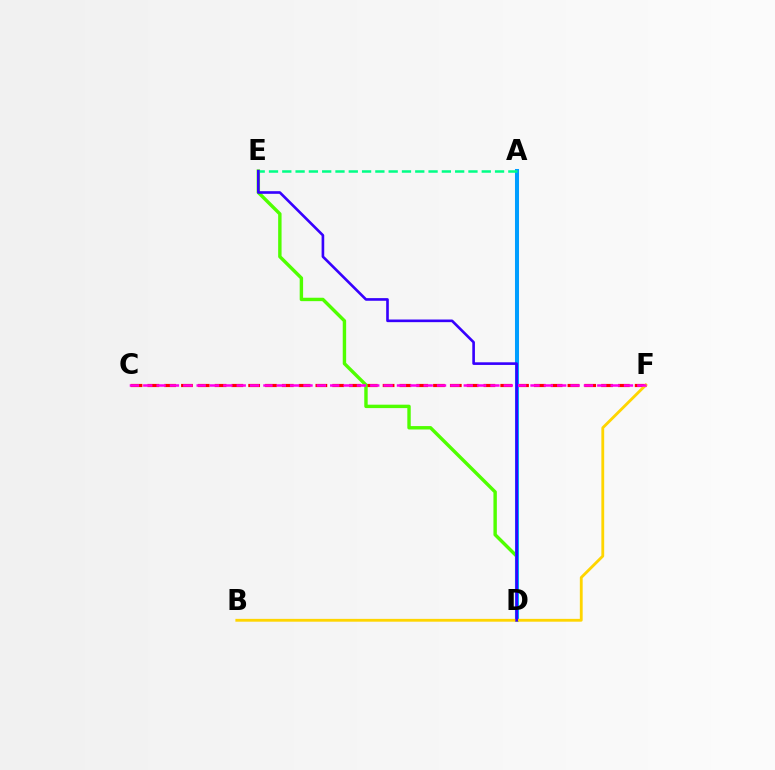{('C', 'F'): [{'color': '#ff0000', 'line_style': 'dashed', 'thickness': 2.28}, {'color': '#ff00ed', 'line_style': 'dashed', 'thickness': 1.81}], ('D', 'E'): [{'color': '#4fff00', 'line_style': 'solid', 'thickness': 2.45}, {'color': '#3700ff', 'line_style': 'solid', 'thickness': 1.9}], ('A', 'D'): [{'color': '#009eff', 'line_style': 'solid', 'thickness': 2.91}], ('B', 'F'): [{'color': '#ffd500', 'line_style': 'solid', 'thickness': 2.04}], ('A', 'E'): [{'color': '#00ff86', 'line_style': 'dashed', 'thickness': 1.81}]}